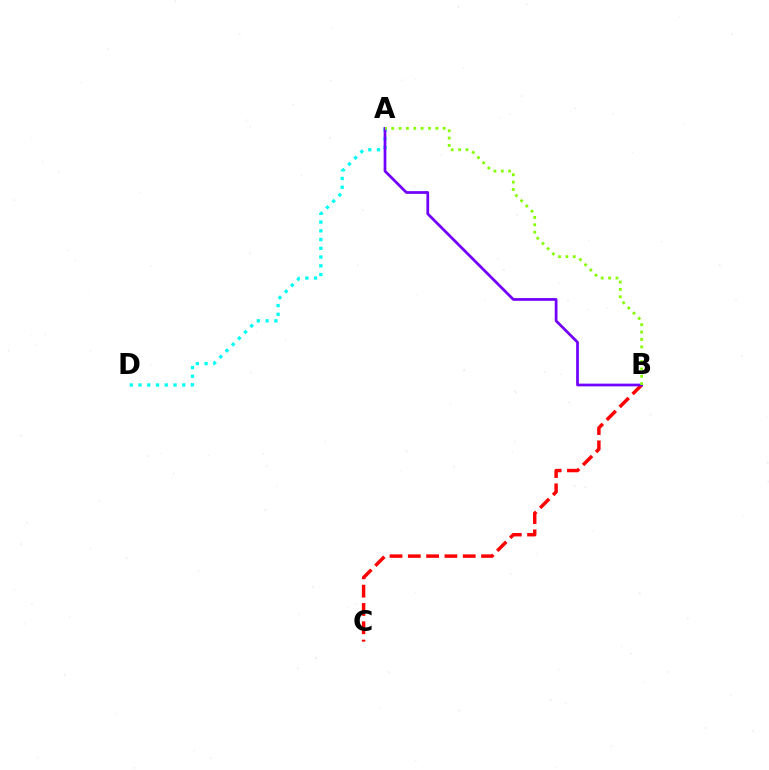{('A', 'D'): [{'color': '#00fff6', 'line_style': 'dotted', 'thickness': 2.38}], ('B', 'C'): [{'color': '#ff0000', 'line_style': 'dashed', 'thickness': 2.49}], ('A', 'B'): [{'color': '#7200ff', 'line_style': 'solid', 'thickness': 1.97}, {'color': '#84ff00', 'line_style': 'dotted', 'thickness': 2.0}]}